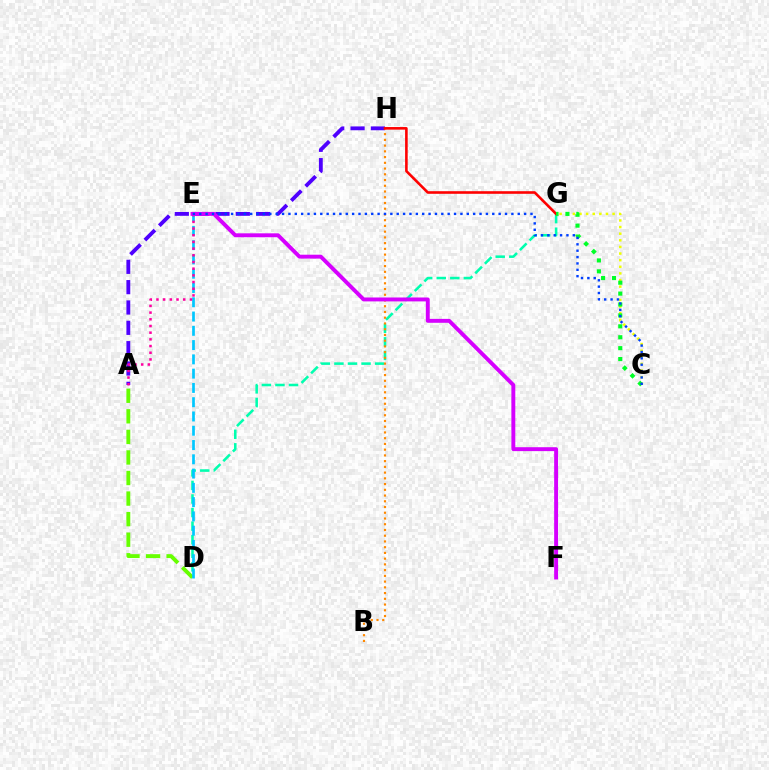{('A', 'H'): [{'color': '#4f00ff', 'line_style': 'dashed', 'thickness': 2.76}], ('D', 'G'): [{'color': '#00ffaf', 'line_style': 'dashed', 'thickness': 1.84}], ('A', 'D'): [{'color': '#66ff00', 'line_style': 'dashed', 'thickness': 2.79}], ('C', 'G'): [{'color': '#eeff00', 'line_style': 'dotted', 'thickness': 1.8}, {'color': '#00ff27', 'line_style': 'dotted', 'thickness': 2.96}], ('D', 'E'): [{'color': '#00c7ff', 'line_style': 'dashed', 'thickness': 1.94}], ('B', 'H'): [{'color': '#ff8800', 'line_style': 'dotted', 'thickness': 1.56}], ('G', 'H'): [{'color': '#ff0000', 'line_style': 'solid', 'thickness': 1.87}], ('A', 'E'): [{'color': '#ff00a0', 'line_style': 'dotted', 'thickness': 1.82}], ('E', 'F'): [{'color': '#d600ff', 'line_style': 'solid', 'thickness': 2.82}], ('C', 'E'): [{'color': '#003fff', 'line_style': 'dotted', 'thickness': 1.73}]}